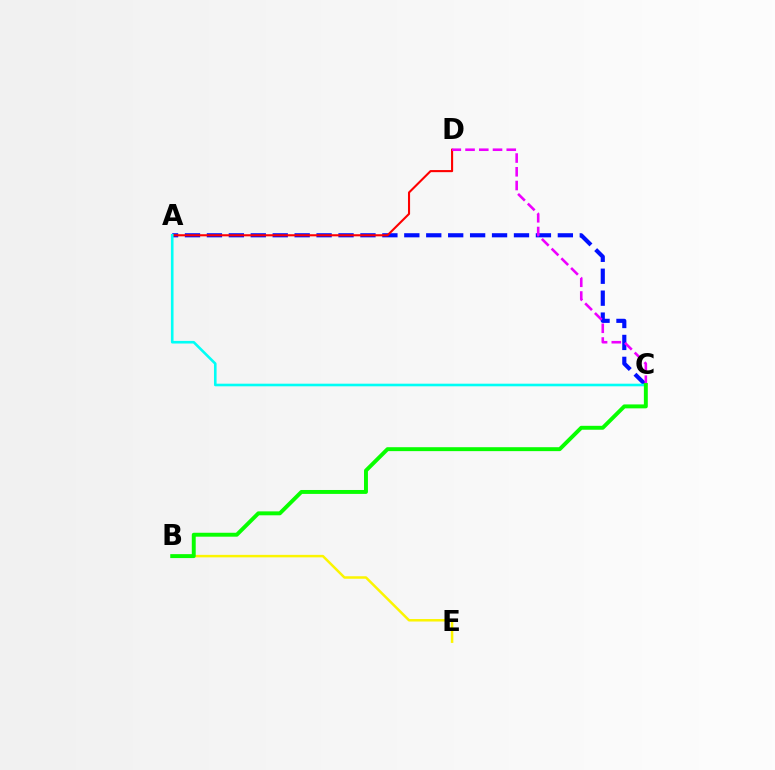{('A', 'C'): [{'color': '#0010ff', 'line_style': 'dashed', 'thickness': 2.98}, {'color': '#00fff6', 'line_style': 'solid', 'thickness': 1.88}], ('A', 'D'): [{'color': '#ff0000', 'line_style': 'solid', 'thickness': 1.51}], ('C', 'D'): [{'color': '#ee00ff', 'line_style': 'dashed', 'thickness': 1.87}], ('B', 'E'): [{'color': '#fcf500', 'line_style': 'solid', 'thickness': 1.8}], ('B', 'C'): [{'color': '#08ff00', 'line_style': 'solid', 'thickness': 2.83}]}